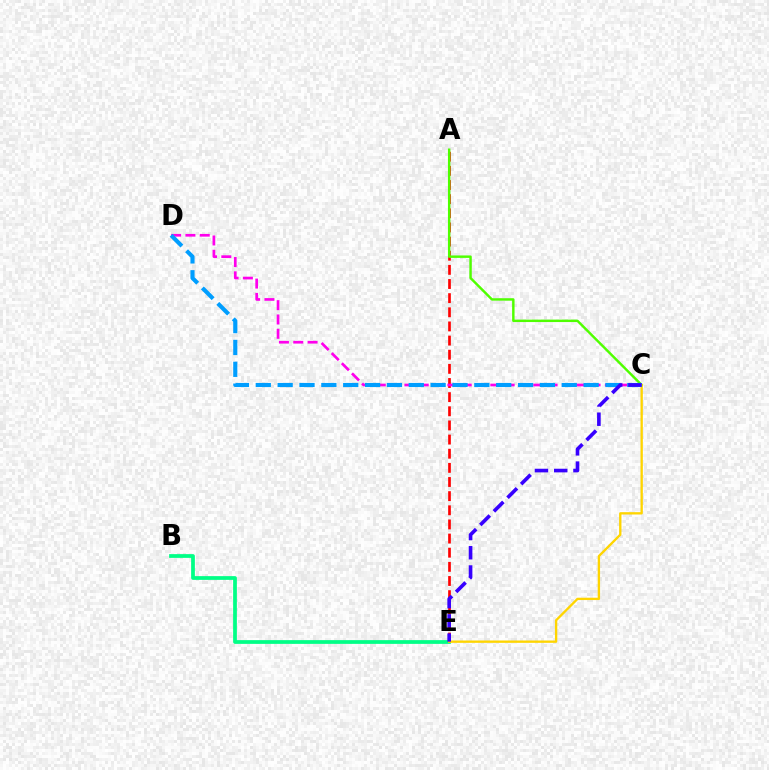{('B', 'E'): [{'color': '#00ff86', 'line_style': 'solid', 'thickness': 2.69}], ('A', 'E'): [{'color': '#ff0000', 'line_style': 'dashed', 'thickness': 1.92}], ('C', 'D'): [{'color': '#ff00ed', 'line_style': 'dashed', 'thickness': 1.95}, {'color': '#009eff', 'line_style': 'dashed', 'thickness': 2.97}], ('A', 'C'): [{'color': '#4fff00', 'line_style': 'solid', 'thickness': 1.76}], ('C', 'E'): [{'color': '#ffd500', 'line_style': 'solid', 'thickness': 1.69}, {'color': '#3700ff', 'line_style': 'dashed', 'thickness': 2.61}]}